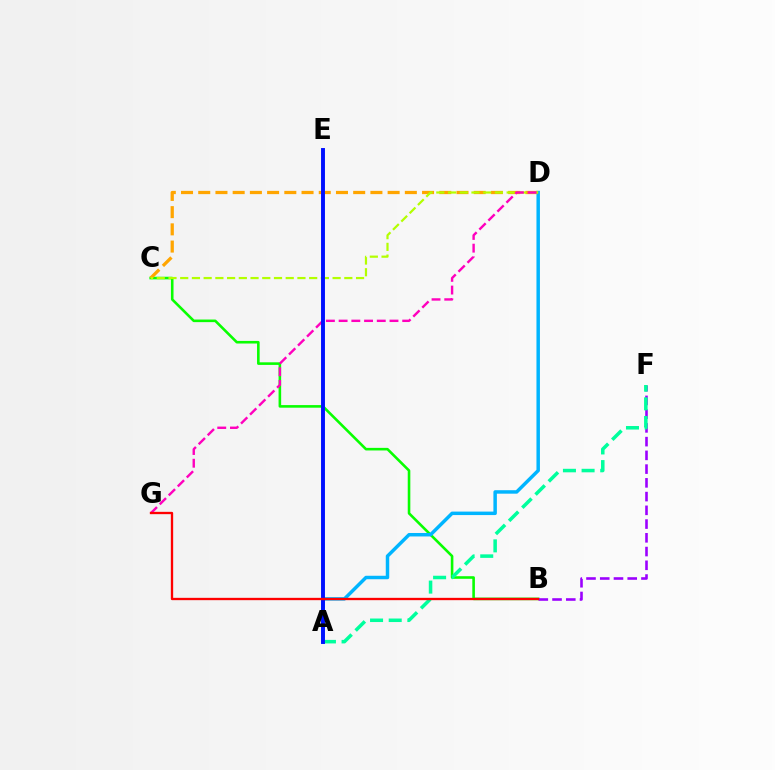{('B', 'C'): [{'color': '#08ff00', 'line_style': 'solid', 'thickness': 1.87}], ('A', 'D'): [{'color': '#00b5ff', 'line_style': 'solid', 'thickness': 2.5}], ('C', 'D'): [{'color': '#ffa500', 'line_style': 'dashed', 'thickness': 2.34}, {'color': '#b3ff00', 'line_style': 'dashed', 'thickness': 1.59}], ('D', 'G'): [{'color': '#ff00bd', 'line_style': 'dashed', 'thickness': 1.73}], ('B', 'F'): [{'color': '#9b00ff', 'line_style': 'dashed', 'thickness': 1.87}], ('A', 'F'): [{'color': '#00ff9d', 'line_style': 'dashed', 'thickness': 2.53}], ('A', 'E'): [{'color': '#0010ff', 'line_style': 'solid', 'thickness': 2.82}], ('B', 'G'): [{'color': '#ff0000', 'line_style': 'solid', 'thickness': 1.68}]}